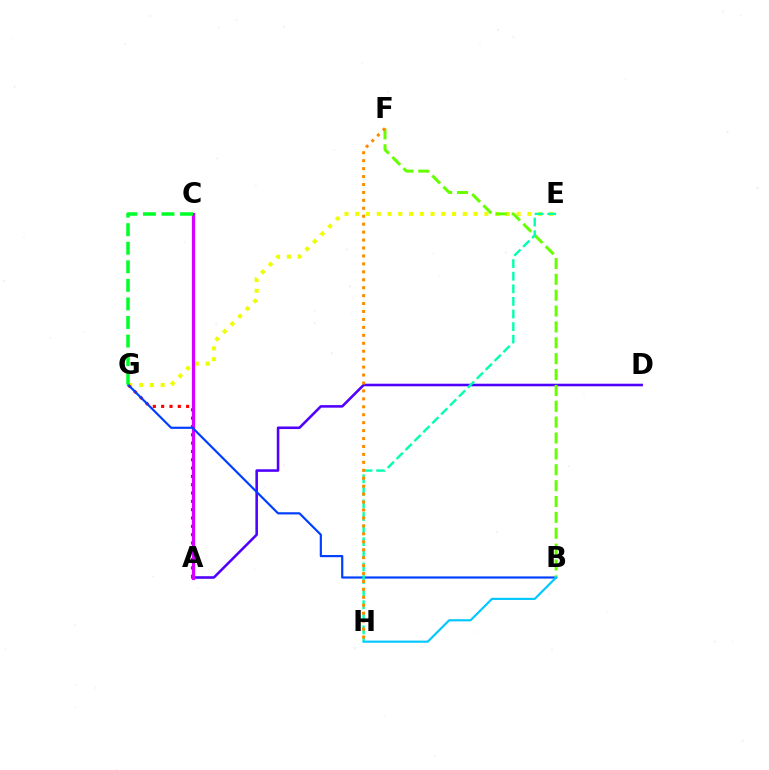{('A', 'C'): [{'color': '#ff00a0', 'line_style': 'solid', 'thickness': 1.87}, {'color': '#d600ff', 'line_style': 'solid', 'thickness': 2.32}], ('E', 'G'): [{'color': '#eeff00', 'line_style': 'dotted', 'thickness': 2.92}], ('A', 'D'): [{'color': '#4f00ff', 'line_style': 'solid', 'thickness': 1.85}], ('A', 'G'): [{'color': '#ff0000', 'line_style': 'dotted', 'thickness': 2.26}], ('B', 'G'): [{'color': '#003fff', 'line_style': 'solid', 'thickness': 1.57}], ('B', 'F'): [{'color': '#66ff00', 'line_style': 'dashed', 'thickness': 2.16}], ('E', 'H'): [{'color': '#00ffaf', 'line_style': 'dashed', 'thickness': 1.71}], ('B', 'H'): [{'color': '#00c7ff', 'line_style': 'solid', 'thickness': 1.54}], ('F', 'H'): [{'color': '#ff8800', 'line_style': 'dotted', 'thickness': 2.16}], ('C', 'G'): [{'color': '#00ff27', 'line_style': 'dashed', 'thickness': 2.52}]}